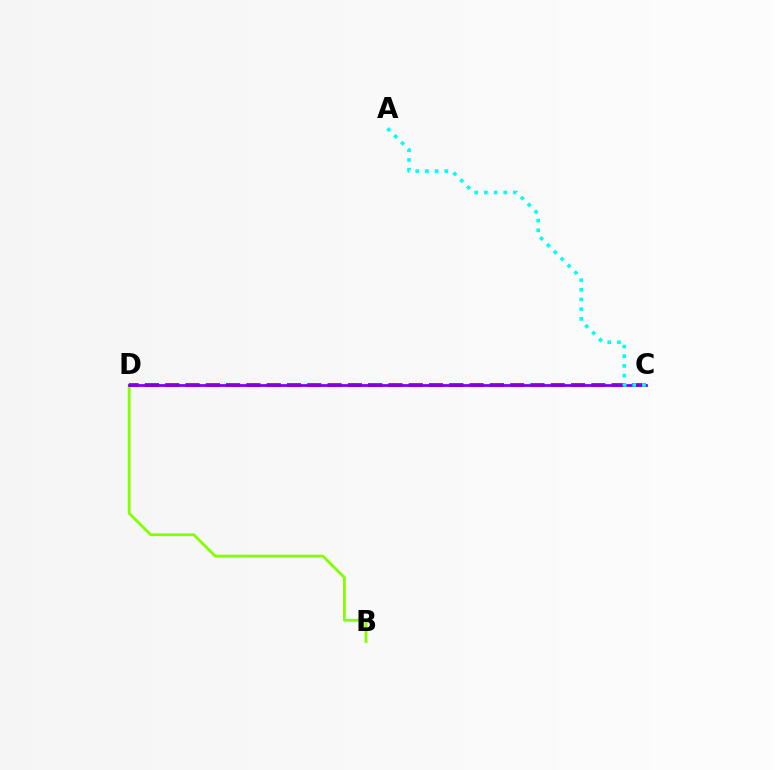{('B', 'D'): [{'color': '#84ff00', 'line_style': 'solid', 'thickness': 2.04}], ('C', 'D'): [{'color': '#ff0000', 'line_style': 'dashed', 'thickness': 2.76}, {'color': '#7200ff', 'line_style': 'solid', 'thickness': 1.96}], ('A', 'C'): [{'color': '#00fff6', 'line_style': 'dotted', 'thickness': 2.63}]}